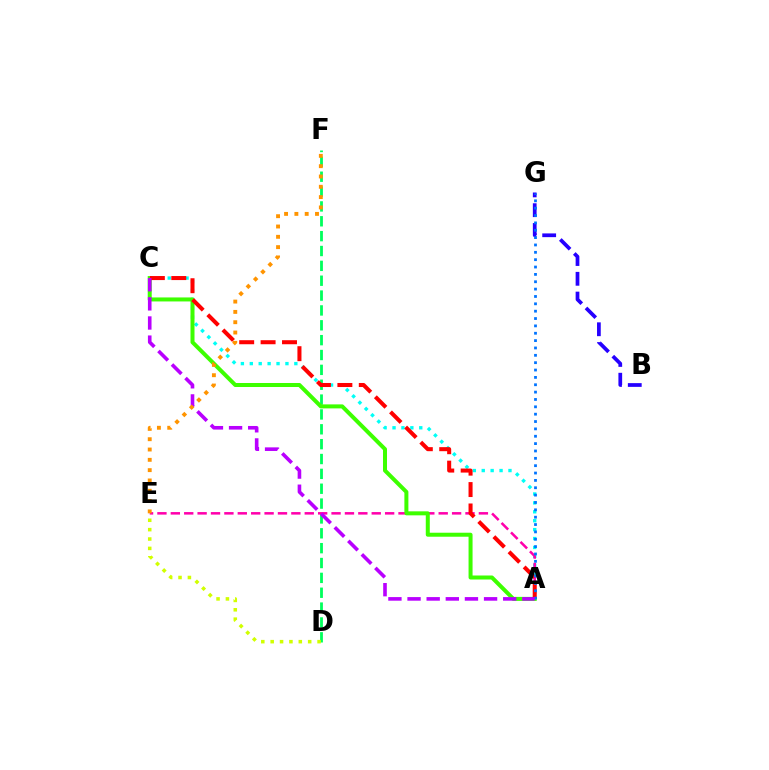{('D', 'F'): [{'color': '#00ff5c', 'line_style': 'dashed', 'thickness': 2.02}], ('D', 'E'): [{'color': '#d1ff00', 'line_style': 'dotted', 'thickness': 2.55}], ('A', 'C'): [{'color': '#00fff6', 'line_style': 'dotted', 'thickness': 2.42}, {'color': '#3dff00', 'line_style': 'solid', 'thickness': 2.88}, {'color': '#ff0000', 'line_style': 'dashed', 'thickness': 2.91}, {'color': '#b900ff', 'line_style': 'dashed', 'thickness': 2.6}], ('A', 'E'): [{'color': '#ff00ac', 'line_style': 'dashed', 'thickness': 1.82}], ('B', 'G'): [{'color': '#2500ff', 'line_style': 'dashed', 'thickness': 2.69}], ('A', 'G'): [{'color': '#0074ff', 'line_style': 'dotted', 'thickness': 2.0}], ('E', 'F'): [{'color': '#ff9400', 'line_style': 'dotted', 'thickness': 2.8}]}